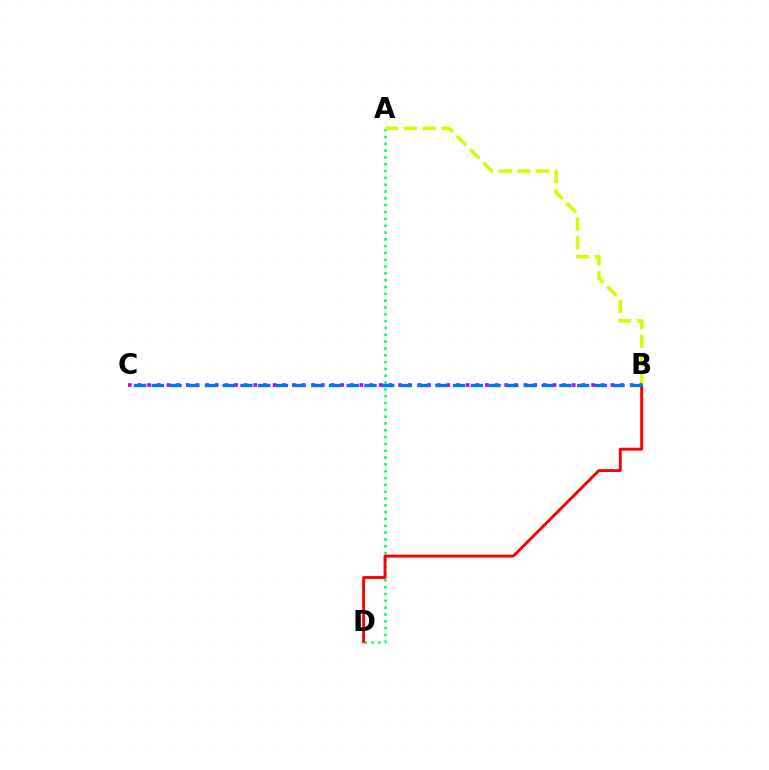{('A', 'D'): [{'color': '#00ff5c', 'line_style': 'dotted', 'thickness': 1.85}], ('B', 'D'): [{'color': '#ff0000', 'line_style': 'solid', 'thickness': 2.1}], ('A', 'B'): [{'color': '#d1ff00', 'line_style': 'dashed', 'thickness': 2.55}], ('B', 'C'): [{'color': '#b900ff', 'line_style': 'dotted', 'thickness': 2.62}, {'color': '#0074ff', 'line_style': 'dashed', 'thickness': 2.41}]}